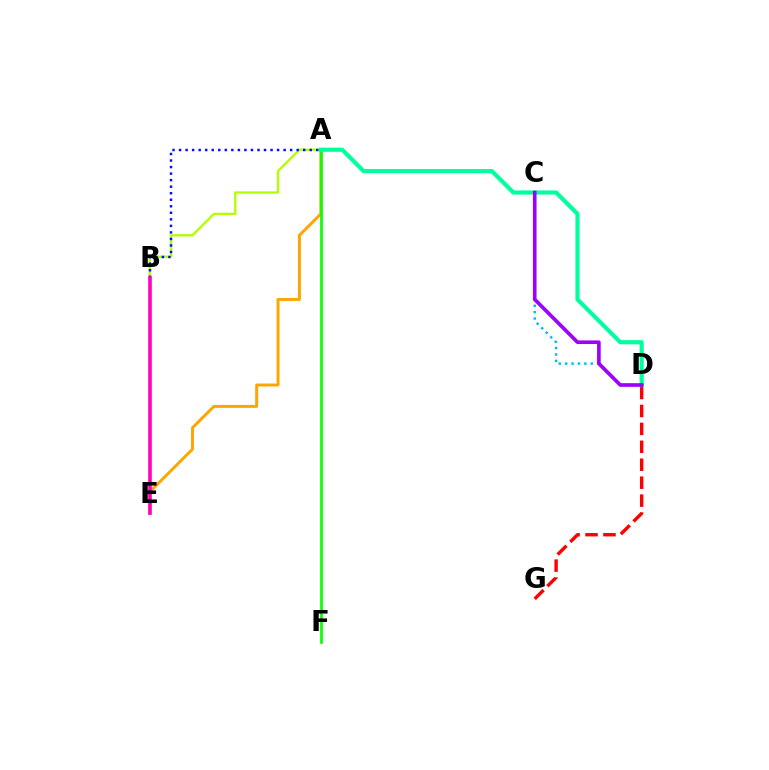{('D', 'G'): [{'color': '#ff0000', 'line_style': 'dashed', 'thickness': 2.44}], ('A', 'E'): [{'color': '#ffa500', 'line_style': 'solid', 'thickness': 2.13}], ('A', 'B'): [{'color': '#b3ff00', 'line_style': 'solid', 'thickness': 1.69}, {'color': '#0010ff', 'line_style': 'dotted', 'thickness': 1.78}], ('C', 'D'): [{'color': '#00b5ff', 'line_style': 'dotted', 'thickness': 1.74}, {'color': '#9b00ff', 'line_style': 'solid', 'thickness': 2.62}], ('A', 'F'): [{'color': '#08ff00', 'line_style': 'solid', 'thickness': 1.93}], ('B', 'E'): [{'color': '#ff00bd', 'line_style': 'solid', 'thickness': 2.59}], ('A', 'D'): [{'color': '#00ff9d', 'line_style': 'solid', 'thickness': 2.99}]}